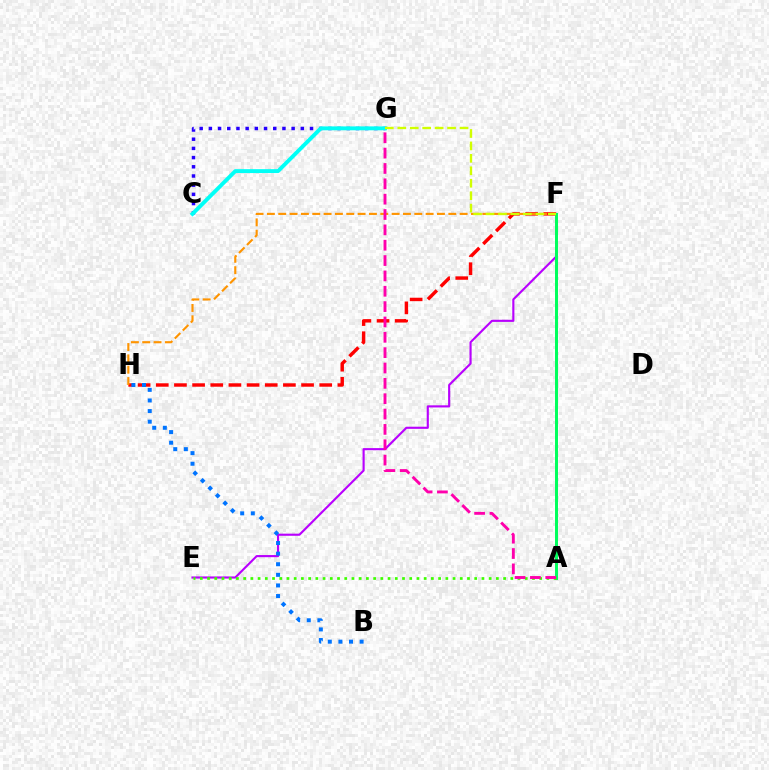{('F', 'H'): [{'color': '#ff0000', 'line_style': 'dashed', 'thickness': 2.47}, {'color': '#ff9400', 'line_style': 'dashed', 'thickness': 1.54}], ('C', 'G'): [{'color': '#2500ff', 'line_style': 'dotted', 'thickness': 2.5}, {'color': '#00fff6', 'line_style': 'solid', 'thickness': 2.81}], ('E', 'F'): [{'color': '#b900ff', 'line_style': 'solid', 'thickness': 1.53}], ('A', 'F'): [{'color': '#00ff5c', 'line_style': 'solid', 'thickness': 2.14}], ('B', 'H'): [{'color': '#0074ff', 'line_style': 'dotted', 'thickness': 2.88}], ('A', 'E'): [{'color': '#3dff00', 'line_style': 'dotted', 'thickness': 1.96}], ('F', 'G'): [{'color': '#d1ff00', 'line_style': 'dashed', 'thickness': 1.69}], ('A', 'G'): [{'color': '#ff00ac', 'line_style': 'dashed', 'thickness': 2.09}]}